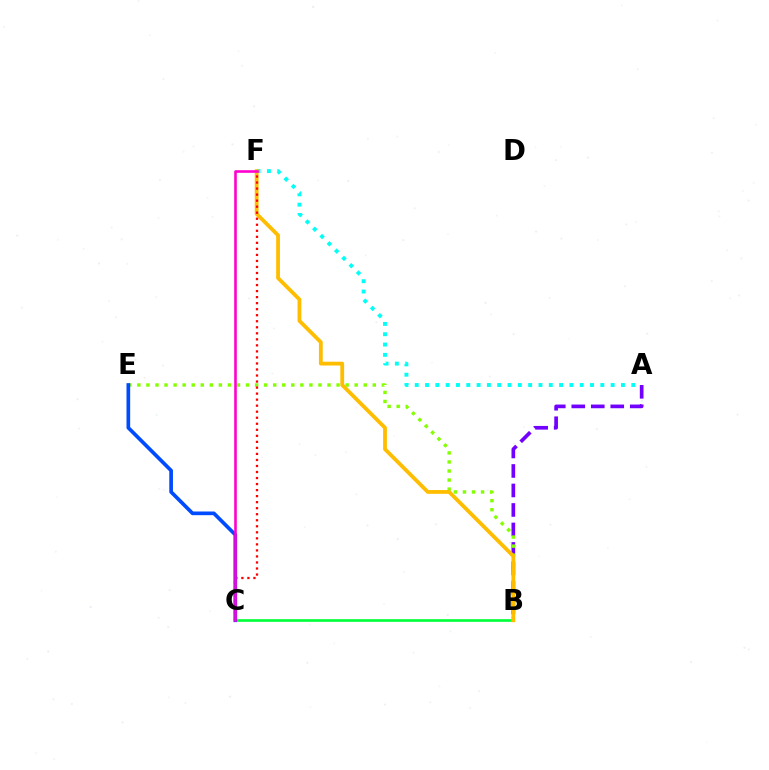{('A', 'F'): [{'color': '#00fff6', 'line_style': 'dotted', 'thickness': 2.8}], ('A', 'B'): [{'color': '#7200ff', 'line_style': 'dashed', 'thickness': 2.65}], ('B', 'C'): [{'color': '#00ff39', 'line_style': 'solid', 'thickness': 1.92}], ('B', 'E'): [{'color': '#84ff00', 'line_style': 'dotted', 'thickness': 2.46}], ('B', 'F'): [{'color': '#ffbd00', 'line_style': 'solid', 'thickness': 2.73}], ('C', 'F'): [{'color': '#ff0000', 'line_style': 'dotted', 'thickness': 1.64}, {'color': '#ff00cf', 'line_style': 'solid', 'thickness': 1.87}], ('C', 'E'): [{'color': '#004bff', 'line_style': 'solid', 'thickness': 2.65}]}